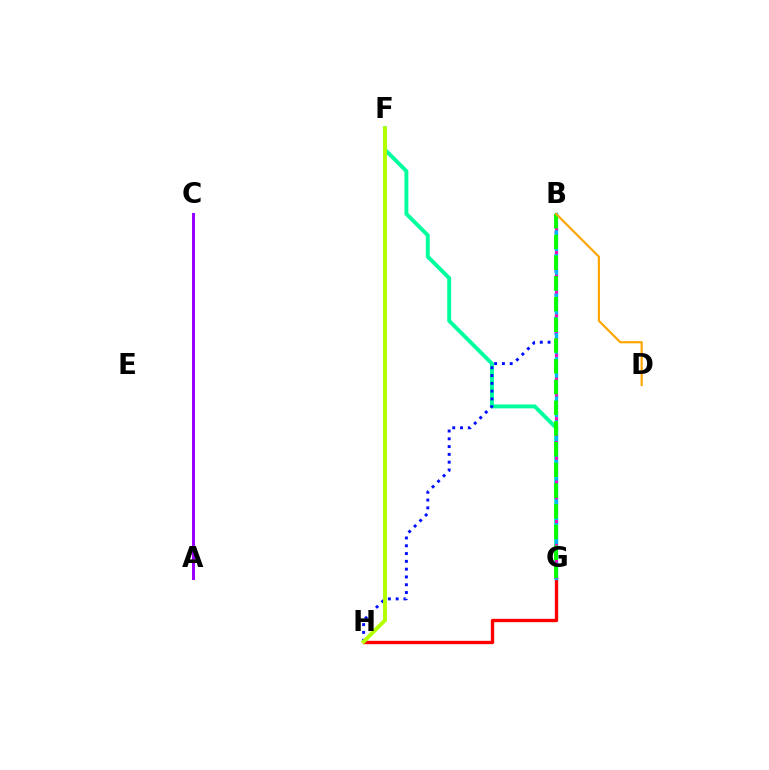{('F', 'G'): [{'color': '#00ff9d', 'line_style': 'solid', 'thickness': 2.81}], ('B', 'H'): [{'color': '#0010ff', 'line_style': 'dotted', 'thickness': 2.12}], ('G', 'H'): [{'color': '#ff0000', 'line_style': 'solid', 'thickness': 2.42}], ('B', 'G'): [{'color': '#00b5ff', 'line_style': 'solid', 'thickness': 2.37}, {'color': '#ff00bd', 'line_style': 'dotted', 'thickness': 2.15}, {'color': '#08ff00', 'line_style': 'dashed', 'thickness': 2.81}], ('A', 'C'): [{'color': '#9b00ff', 'line_style': 'solid', 'thickness': 2.16}], ('F', 'H'): [{'color': '#b3ff00', 'line_style': 'solid', 'thickness': 2.82}], ('B', 'D'): [{'color': '#ffa500', 'line_style': 'solid', 'thickness': 1.57}]}